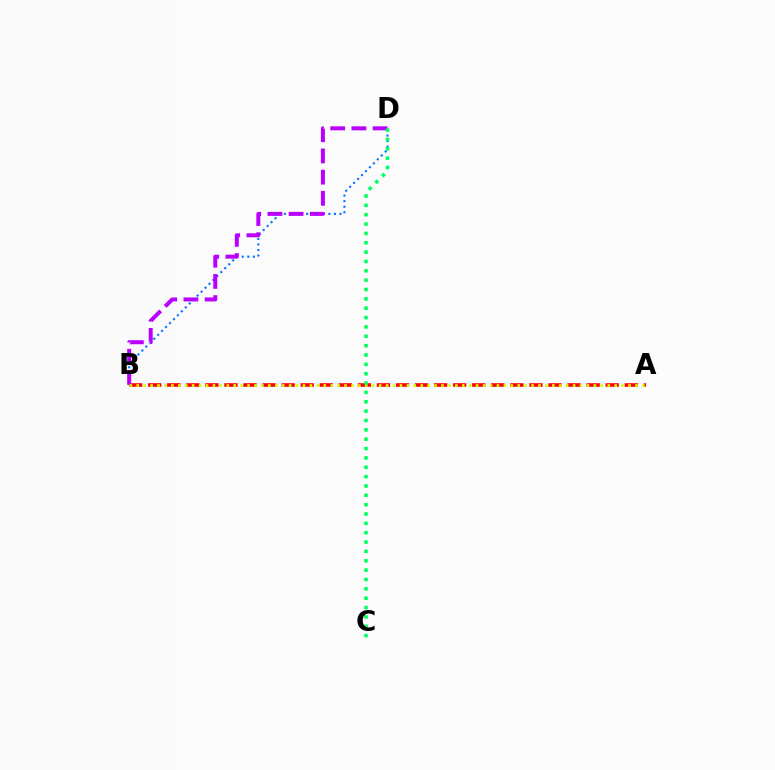{('A', 'B'): [{'color': '#ff0000', 'line_style': 'dashed', 'thickness': 2.59}, {'color': '#d1ff00', 'line_style': 'dotted', 'thickness': 1.88}], ('B', 'D'): [{'color': '#0074ff', 'line_style': 'dotted', 'thickness': 1.51}, {'color': '#b900ff', 'line_style': 'dashed', 'thickness': 2.88}], ('C', 'D'): [{'color': '#00ff5c', 'line_style': 'dotted', 'thickness': 2.54}]}